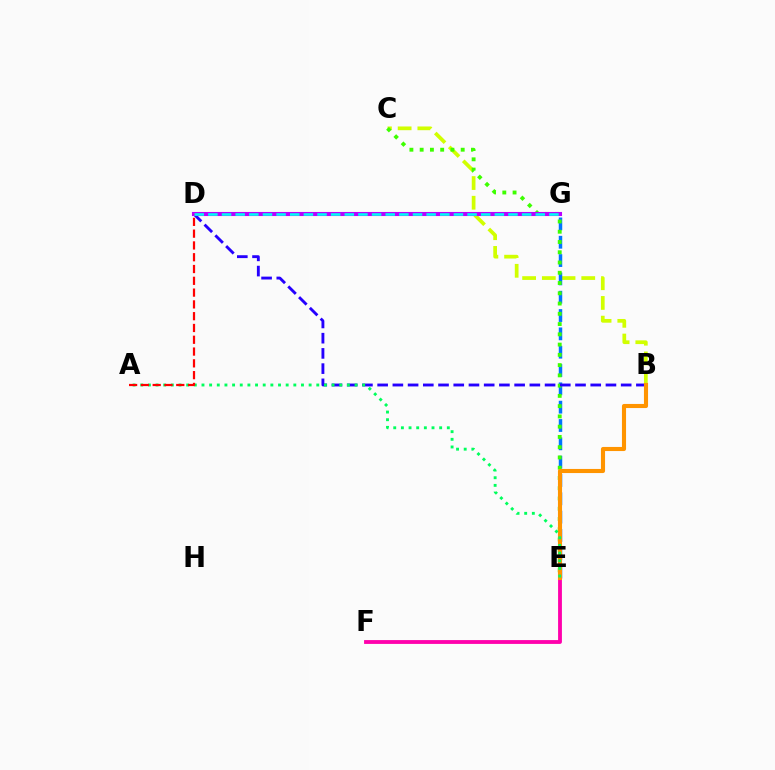{('E', 'F'): [{'color': '#ff00ac', 'line_style': 'solid', 'thickness': 2.76}], ('B', 'C'): [{'color': '#d1ff00', 'line_style': 'dashed', 'thickness': 2.68}], ('E', 'G'): [{'color': '#0074ff', 'line_style': 'dashed', 'thickness': 2.49}], ('C', 'E'): [{'color': '#3dff00', 'line_style': 'dotted', 'thickness': 2.79}], ('B', 'D'): [{'color': '#2500ff', 'line_style': 'dashed', 'thickness': 2.07}], ('B', 'E'): [{'color': '#ff9400', 'line_style': 'solid', 'thickness': 2.95}], ('A', 'E'): [{'color': '#00ff5c', 'line_style': 'dotted', 'thickness': 2.08}], ('D', 'G'): [{'color': '#b900ff', 'line_style': 'solid', 'thickness': 2.94}, {'color': '#00fff6', 'line_style': 'dashed', 'thickness': 1.85}], ('A', 'D'): [{'color': '#ff0000', 'line_style': 'dashed', 'thickness': 1.6}]}